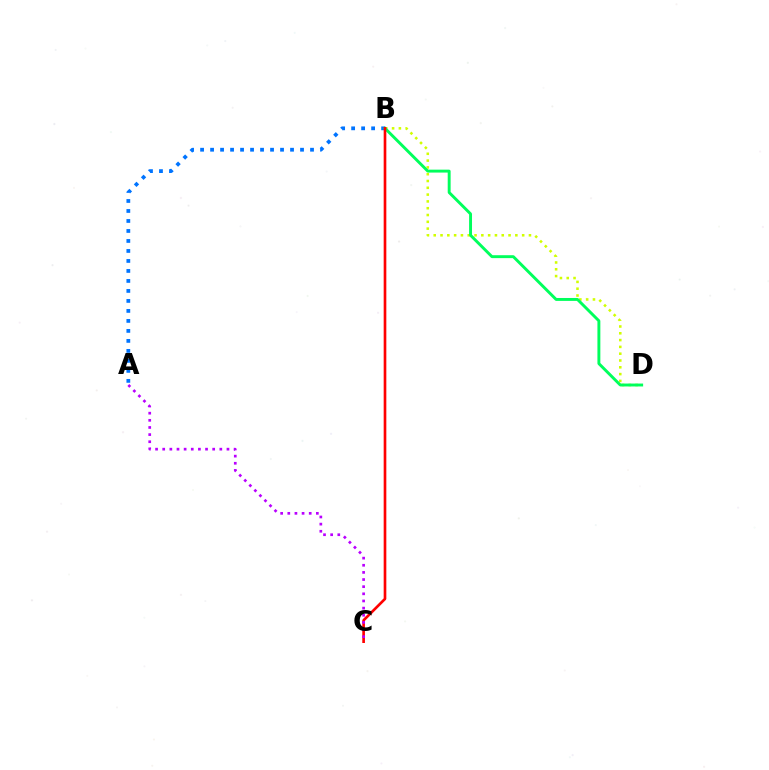{('A', 'B'): [{'color': '#0074ff', 'line_style': 'dotted', 'thickness': 2.72}], ('B', 'D'): [{'color': '#d1ff00', 'line_style': 'dotted', 'thickness': 1.85}, {'color': '#00ff5c', 'line_style': 'solid', 'thickness': 2.1}], ('B', 'C'): [{'color': '#ff0000', 'line_style': 'solid', 'thickness': 1.91}], ('A', 'C'): [{'color': '#b900ff', 'line_style': 'dotted', 'thickness': 1.94}]}